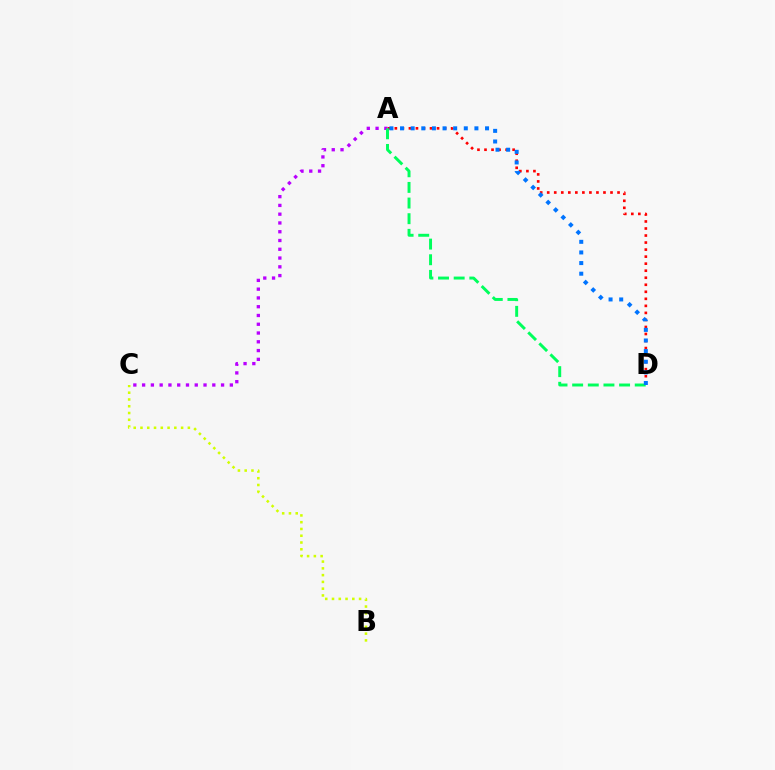{('A', 'D'): [{'color': '#ff0000', 'line_style': 'dotted', 'thickness': 1.91}, {'color': '#00ff5c', 'line_style': 'dashed', 'thickness': 2.13}, {'color': '#0074ff', 'line_style': 'dotted', 'thickness': 2.89}], ('A', 'C'): [{'color': '#b900ff', 'line_style': 'dotted', 'thickness': 2.38}], ('B', 'C'): [{'color': '#d1ff00', 'line_style': 'dotted', 'thickness': 1.84}]}